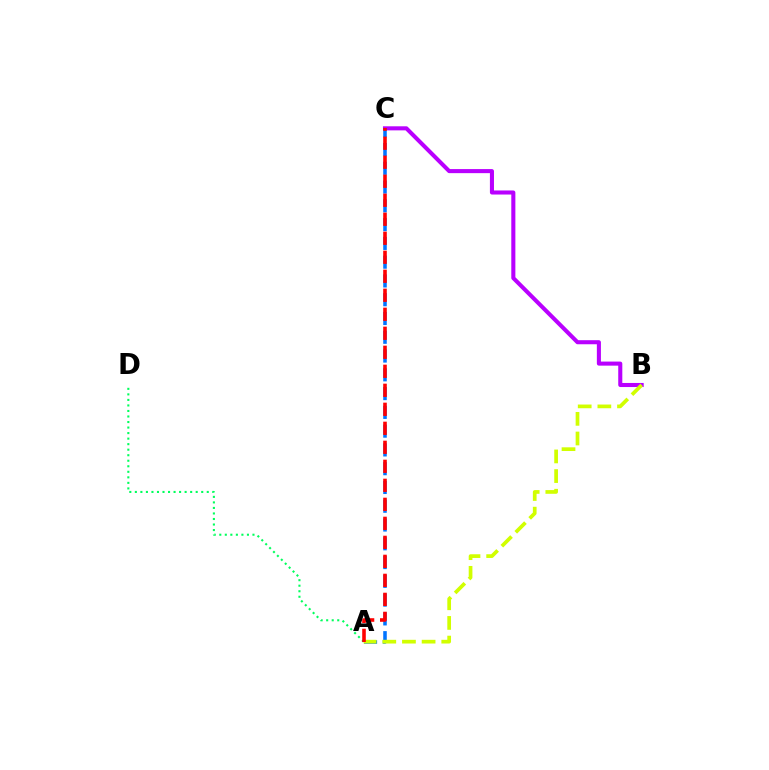{('B', 'C'): [{'color': '#b900ff', 'line_style': 'solid', 'thickness': 2.93}], ('A', 'C'): [{'color': '#0074ff', 'line_style': 'dashed', 'thickness': 2.55}, {'color': '#ff0000', 'line_style': 'dashed', 'thickness': 2.58}], ('A', 'B'): [{'color': '#d1ff00', 'line_style': 'dashed', 'thickness': 2.67}], ('A', 'D'): [{'color': '#00ff5c', 'line_style': 'dotted', 'thickness': 1.5}]}